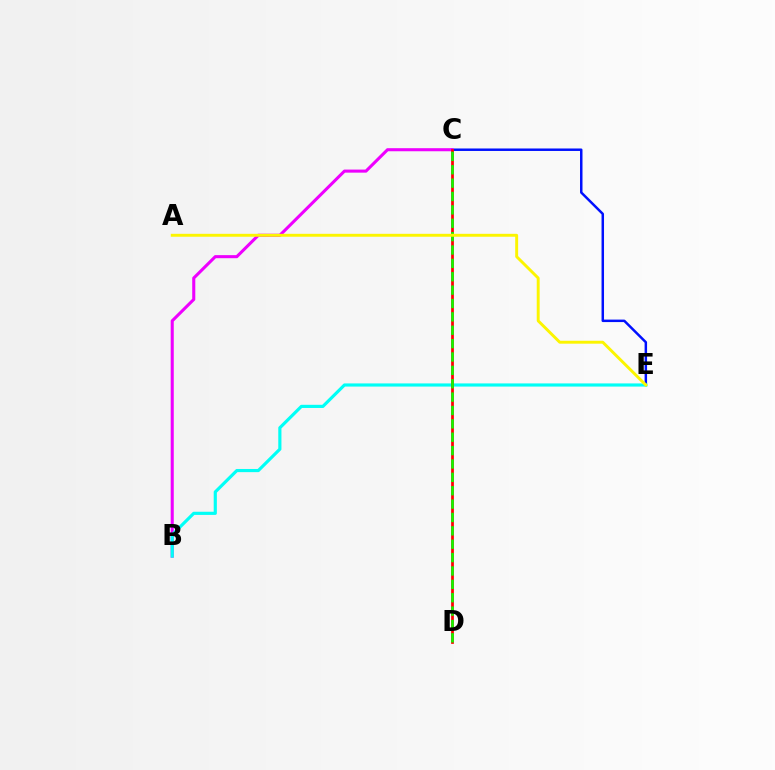{('C', 'E'): [{'color': '#0010ff', 'line_style': 'solid', 'thickness': 1.79}], ('B', 'C'): [{'color': '#ee00ff', 'line_style': 'solid', 'thickness': 2.21}], ('B', 'E'): [{'color': '#00fff6', 'line_style': 'solid', 'thickness': 2.28}], ('C', 'D'): [{'color': '#ff0000', 'line_style': 'solid', 'thickness': 1.97}, {'color': '#08ff00', 'line_style': 'dashed', 'thickness': 1.82}], ('A', 'E'): [{'color': '#fcf500', 'line_style': 'solid', 'thickness': 2.1}]}